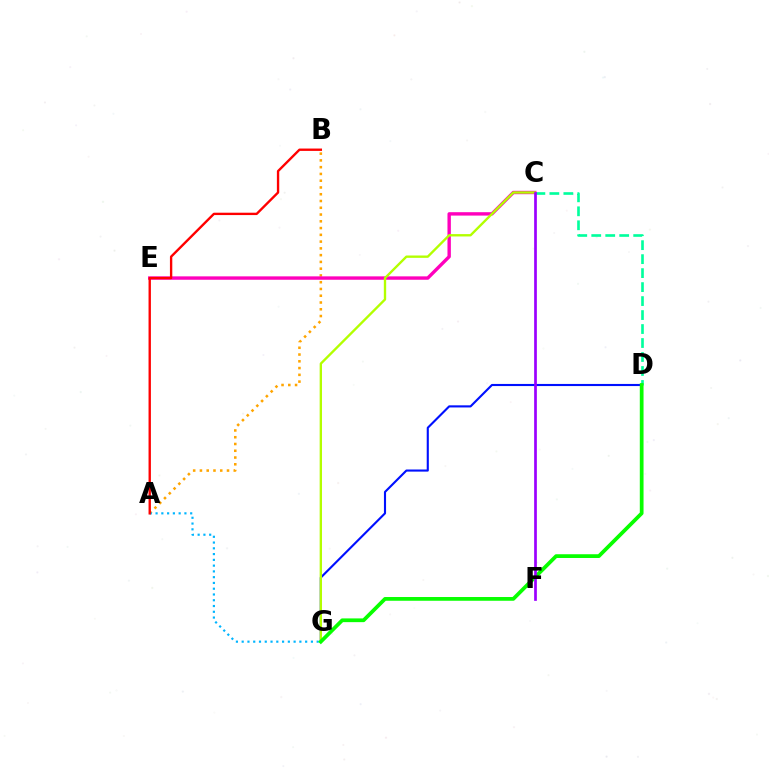{('C', 'D'): [{'color': '#00ff9d', 'line_style': 'dashed', 'thickness': 1.9}], ('A', 'B'): [{'color': '#ffa500', 'line_style': 'dotted', 'thickness': 1.84}, {'color': '#ff0000', 'line_style': 'solid', 'thickness': 1.7}], ('A', 'G'): [{'color': '#00b5ff', 'line_style': 'dotted', 'thickness': 1.57}], ('C', 'E'): [{'color': '#ff00bd', 'line_style': 'solid', 'thickness': 2.44}], ('D', 'G'): [{'color': '#0010ff', 'line_style': 'solid', 'thickness': 1.53}, {'color': '#08ff00', 'line_style': 'solid', 'thickness': 2.69}], ('C', 'G'): [{'color': '#b3ff00', 'line_style': 'solid', 'thickness': 1.7}], ('C', 'F'): [{'color': '#9b00ff', 'line_style': 'solid', 'thickness': 1.95}]}